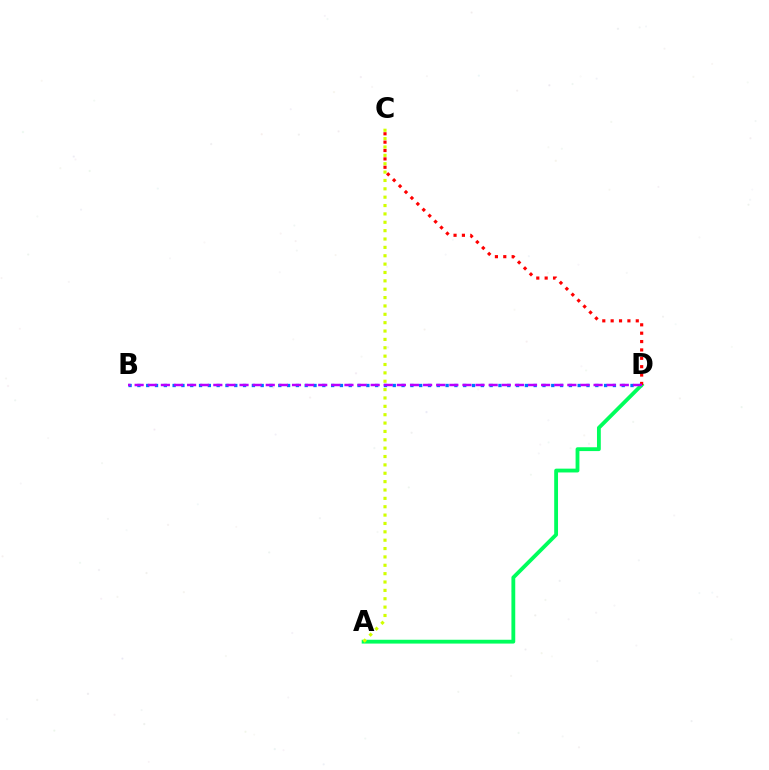{('B', 'D'): [{'color': '#0074ff', 'line_style': 'dotted', 'thickness': 2.39}, {'color': '#b900ff', 'line_style': 'dashed', 'thickness': 1.78}], ('A', 'D'): [{'color': '#00ff5c', 'line_style': 'solid', 'thickness': 2.75}], ('A', 'C'): [{'color': '#d1ff00', 'line_style': 'dotted', 'thickness': 2.27}], ('C', 'D'): [{'color': '#ff0000', 'line_style': 'dotted', 'thickness': 2.27}]}